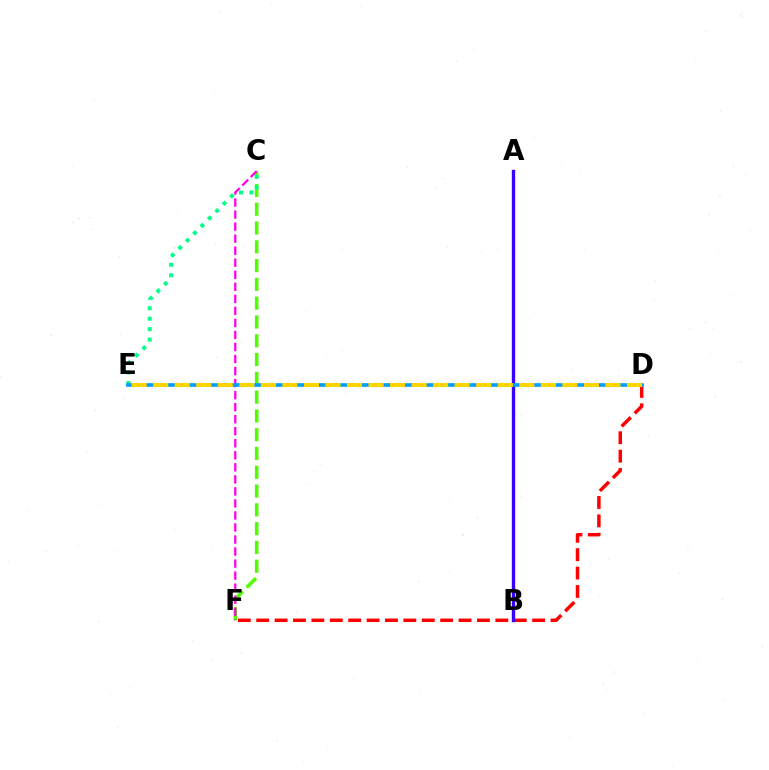{('C', 'F'): [{'color': '#4fff00', 'line_style': 'dashed', 'thickness': 2.55}, {'color': '#ff00ed', 'line_style': 'dashed', 'thickness': 1.63}], ('D', 'F'): [{'color': '#ff0000', 'line_style': 'dashed', 'thickness': 2.5}], ('C', 'E'): [{'color': '#00ff86', 'line_style': 'dotted', 'thickness': 2.84}], ('A', 'B'): [{'color': '#3700ff', 'line_style': 'solid', 'thickness': 2.42}], ('D', 'E'): [{'color': '#009eff', 'line_style': 'solid', 'thickness': 2.64}, {'color': '#ffd500', 'line_style': 'dashed', 'thickness': 2.93}]}